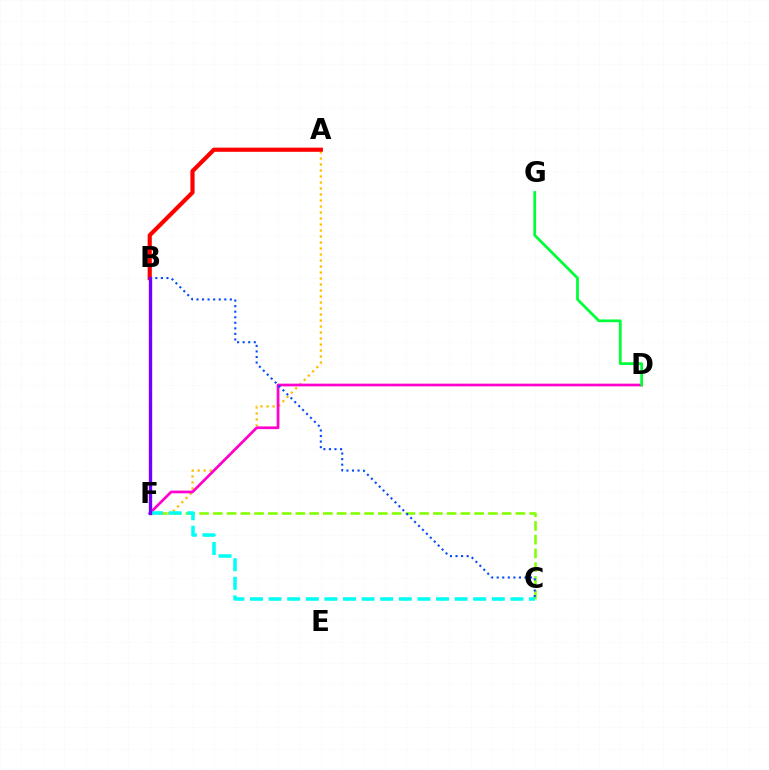{('C', 'F'): [{'color': '#84ff00', 'line_style': 'dashed', 'thickness': 1.87}, {'color': '#00fff6', 'line_style': 'dashed', 'thickness': 2.53}], ('A', 'F'): [{'color': '#ffbd00', 'line_style': 'dotted', 'thickness': 1.63}], ('A', 'B'): [{'color': '#ff0000', 'line_style': 'solid', 'thickness': 3.0}], ('D', 'F'): [{'color': '#ff00cf', 'line_style': 'solid', 'thickness': 1.96}], ('D', 'G'): [{'color': '#00ff39', 'line_style': 'solid', 'thickness': 1.99}], ('B', 'C'): [{'color': '#004bff', 'line_style': 'dotted', 'thickness': 1.51}], ('B', 'F'): [{'color': '#7200ff', 'line_style': 'solid', 'thickness': 2.41}]}